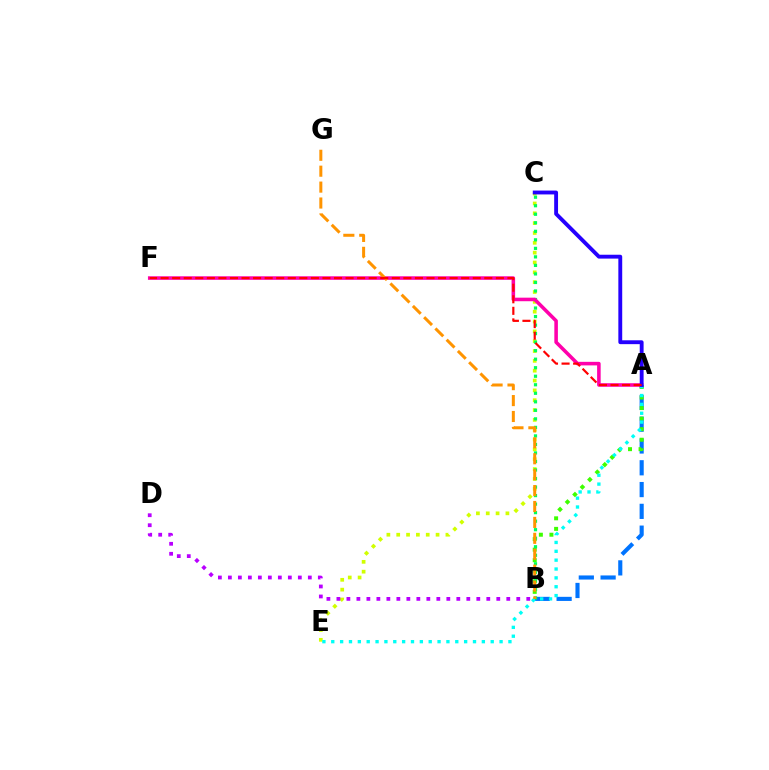{('A', 'B'): [{'color': '#0074ff', 'line_style': 'dashed', 'thickness': 2.96}, {'color': '#3dff00', 'line_style': 'dotted', 'thickness': 2.87}], ('C', 'E'): [{'color': '#d1ff00', 'line_style': 'dotted', 'thickness': 2.67}], ('B', 'D'): [{'color': '#b900ff', 'line_style': 'dotted', 'thickness': 2.72}], ('B', 'C'): [{'color': '#00ff5c', 'line_style': 'dotted', 'thickness': 2.32}], ('A', 'F'): [{'color': '#ff00ac', 'line_style': 'solid', 'thickness': 2.56}, {'color': '#ff0000', 'line_style': 'dashed', 'thickness': 1.57}], ('A', 'E'): [{'color': '#00fff6', 'line_style': 'dotted', 'thickness': 2.41}], ('A', 'C'): [{'color': '#2500ff', 'line_style': 'solid', 'thickness': 2.78}], ('B', 'G'): [{'color': '#ff9400', 'line_style': 'dashed', 'thickness': 2.16}]}